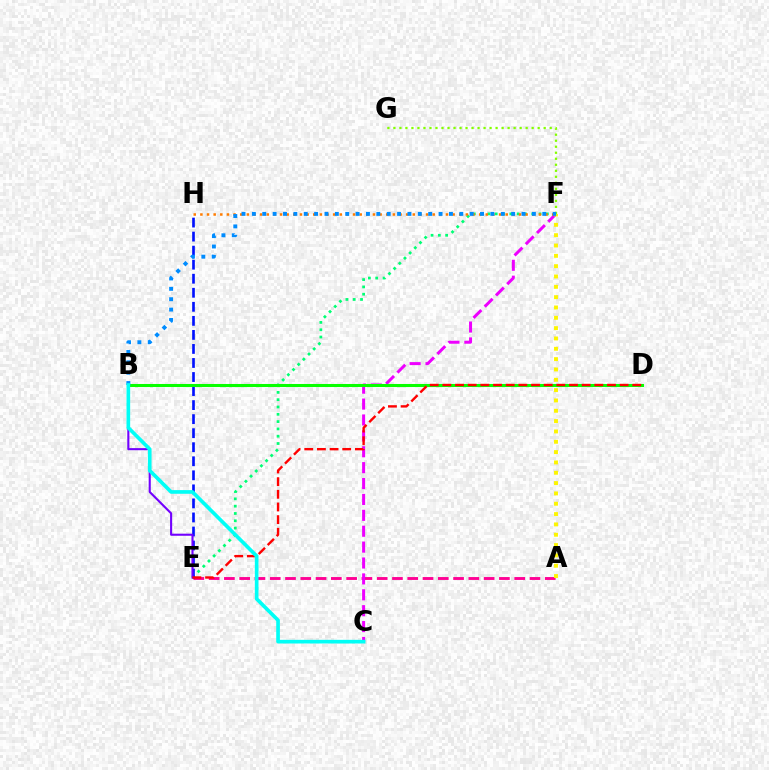{('A', 'E'): [{'color': '#ff0094', 'line_style': 'dashed', 'thickness': 2.08}], ('C', 'F'): [{'color': '#ee00ff', 'line_style': 'dashed', 'thickness': 2.16}], ('E', 'F'): [{'color': '#00ff74', 'line_style': 'dotted', 'thickness': 1.99}], ('E', 'H'): [{'color': '#0010ff', 'line_style': 'dashed', 'thickness': 1.91}], ('F', 'H'): [{'color': '#ff7c00', 'line_style': 'dotted', 'thickness': 1.8}], ('A', 'F'): [{'color': '#fcf500', 'line_style': 'dotted', 'thickness': 2.81}], ('B', 'D'): [{'color': '#08ff00', 'line_style': 'solid', 'thickness': 2.2}], ('B', 'E'): [{'color': '#7200ff', 'line_style': 'solid', 'thickness': 1.51}], ('D', 'E'): [{'color': '#ff0000', 'line_style': 'dashed', 'thickness': 1.72}], ('F', 'G'): [{'color': '#84ff00', 'line_style': 'dotted', 'thickness': 1.63}], ('B', 'F'): [{'color': '#008cff', 'line_style': 'dotted', 'thickness': 2.82}], ('B', 'C'): [{'color': '#00fff6', 'line_style': 'solid', 'thickness': 2.64}]}